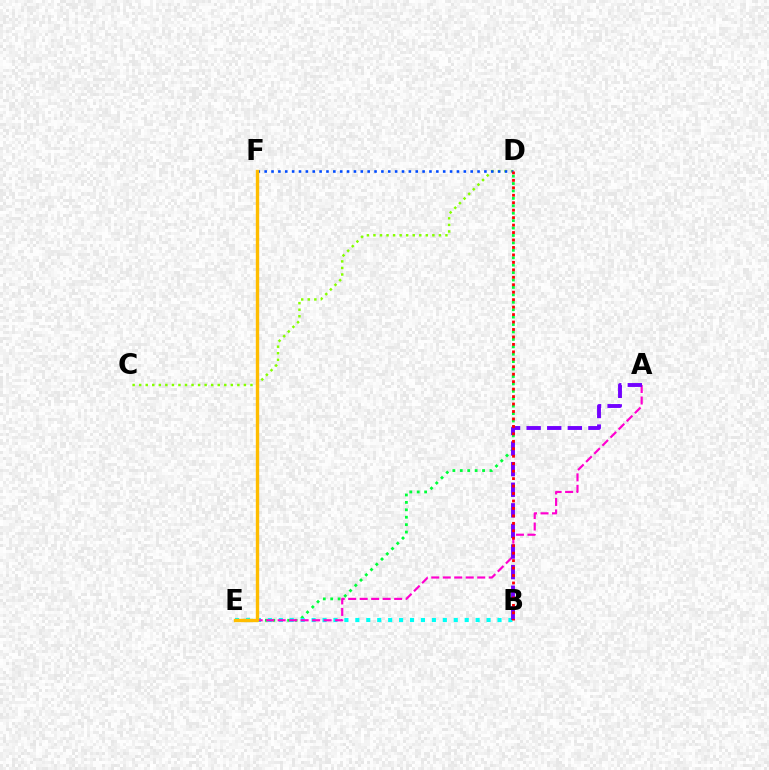{('C', 'D'): [{'color': '#84ff00', 'line_style': 'dotted', 'thickness': 1.78}], ('D', 'E'): [{'color': '#00ff39', 'line_style': 'dotted', 'thickness': 2.02}], ('B', 'E'): [{'color': '#00fff6', 'line_style': 'dotted', 'thickness': 2.97}], ('D', 'F'): [{'color': '#004bff', 'line_style': 'dotted', 'thickness': 1.87}], ('A', 'E'): [{'color': '#ff00cf', 'line_style': 'dashed', 'thickness': 1.56}], ('E', 'F'): [{'color': '#ffbd00', 'line_style': 'solid', 'thickness': 2.42}], ('A', 'B'): [{'color': '#7200ff', 'line_style': 'dashed', 'thickness': 2.8}], ('B', 'D'): [{'color': '#ff0000', 'line_style': 'dotted', 'thickness': 2.03}]}